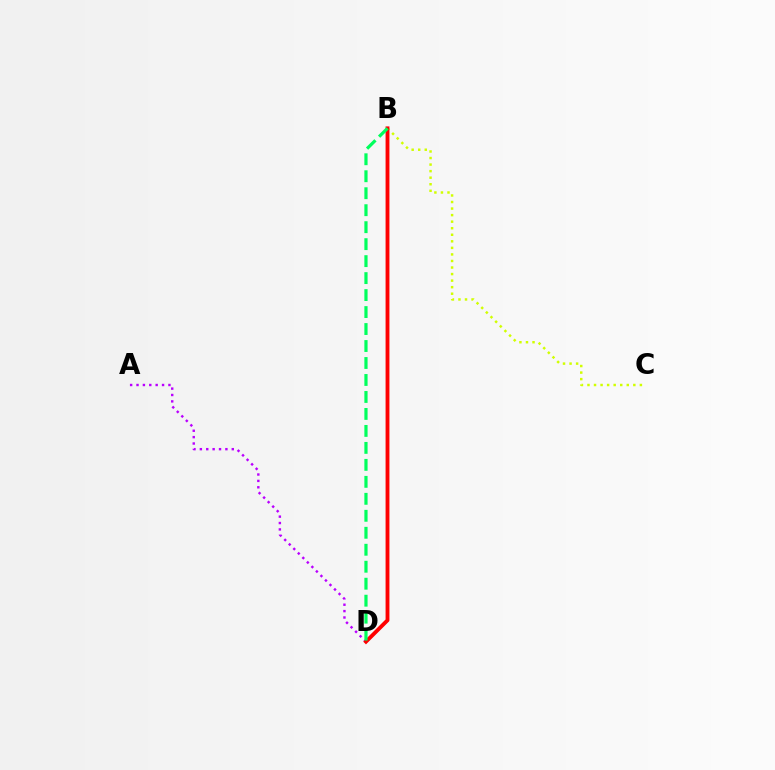{('A', 'D'): [{'color': '#b900ff', 'line_style': 'dotted', 'thickness': 1.74}], ('B', 'D'): [{'color': '#0074ff', 'line_style': 'solid', 'thickness': 1.67}, {'color': '#ff0000', 'line_style': 'solid', 'thickness': 2.77}, {'color': '#00ff5c', 'line_style': 'dashed', 'thickness': 2.31}], ('B', 'C'): [{'color': '#d1ff00', 'line_style': 'dotted', 'thickness': 1.78}]}